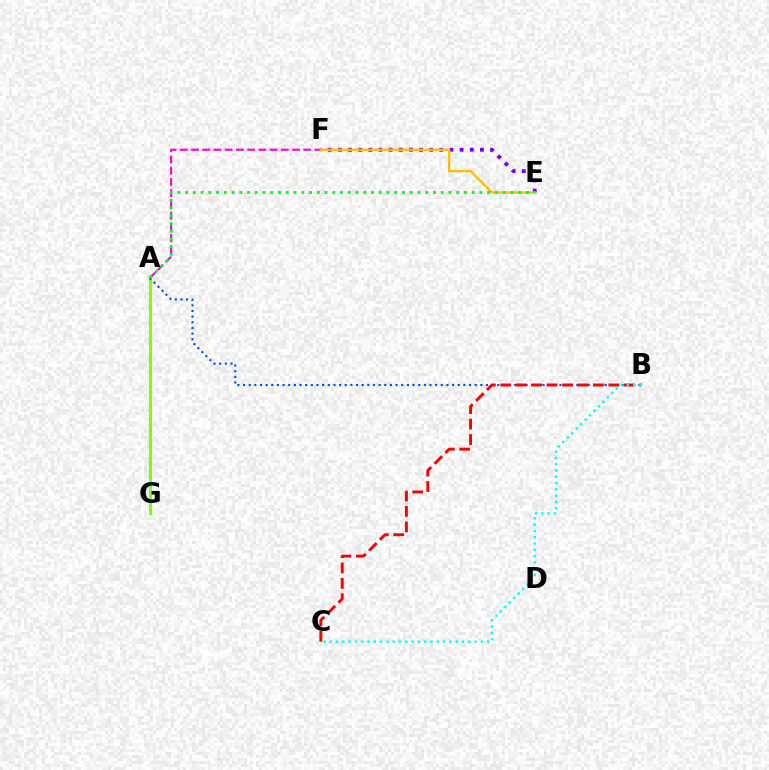{('A', 'F'): [{'color': '#ff00cf', 'line_style': 'dashed', 'thickness': 1.53}], ('A', 'G'): [{'color': '#84ff00', 'line_style': 'solid', 'thickness': 2.18}], ('A', 'B'): [{'color': '#004bff', 'line_style': 'dotted', 'thickness': 1.54}], ('E', 'F'): [{'color': '#7200ff', 'line_style': 'dotted', 'thickness': 2.76}, {'color': '#ffbd00', 'line_style': 'solid', 'thickness': 1.63}], ('B', 'C'): [{'color': '#ff0000', 'line_style': 'dashed', 'thickness': 2.1}, {'color': '#00fff6', 'line_style': 'dotted', 'thickness': 1.71}], ('A', 'E'): [{'color': '#00ff39', 'line_style': 'dotted', 'thickness': 2.1}]}